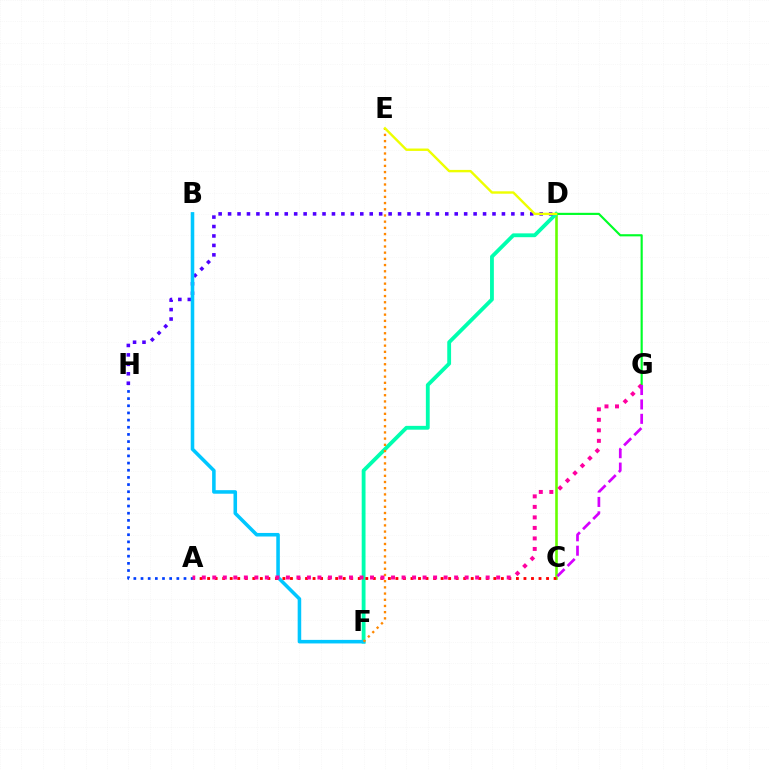{('C', 'D'): [{'color': '#66ff00', 'line_style': 'solid', 'thickness': 1.87}], ('D', 'F'): [{'color': '#00ffaf', 'line_style': 'solid', 'thickness': 2.76}], ('D', 'H'): [{'color': '#4f00ff', 'line_style': 'dotted', 'thickness': 2.57}], ('B', 'F'): [{'color': '#00c7ff', 'line_style': 'solid', 'thickness': 2.56}], ('A', 'C'): [{'color': '#ff0000', 'line_style': 'dotted', 'thickness': 2.05}], ('E', 'F'): [{'color': '#ff8800', 'line_style': 'dotted', 'thickness': 1.68}], ('D', 'G'): [{'color': '#00ff27', 'line_style': 'solid', 'thickness': 1.55}], ('A', 'H'): [{'color': '#003fff', 'line_style': 'dotted', 'thickness': 1.95}], ('A', 'G'): [{'color': '#ff00a0', 'line_style': 'dotted', 'thickness': 2.86}], ('D', 'E'): [{'color': '#eeff00', 'line_style': 'solid', 'thickness': 1.73}], ('C', 'G'): [{'color': '#d600ff', 'line_style': 'dashed', 'thickness': 1.96}]}